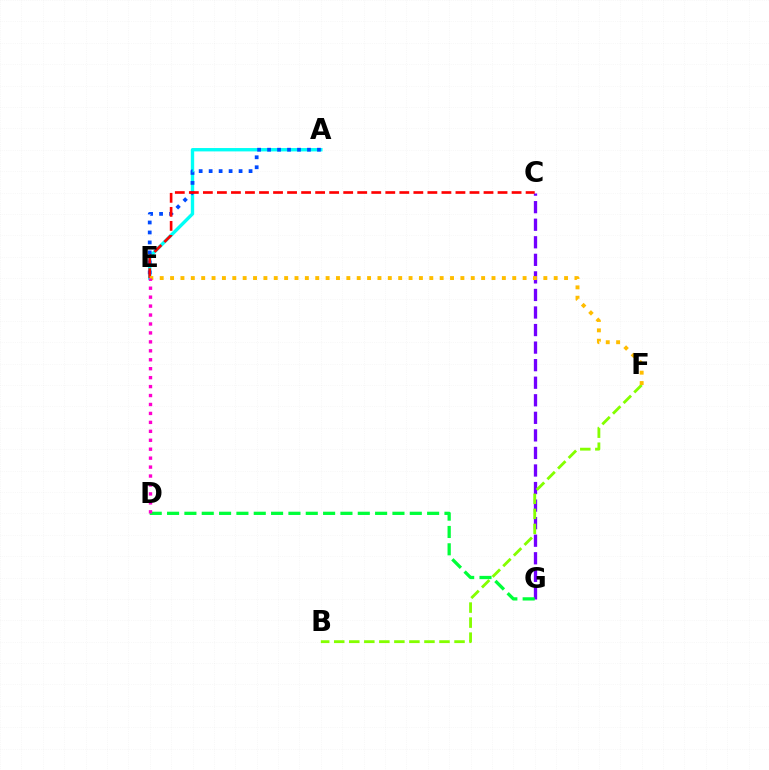{('C', 'G'): [{'color': '#7200ff', 'line_style': 'dashed', 'thickness': 2.38}], ('B', 'F'): [{'color': '#84ff00', 'line_style': 'dashed', 'thickness': 2.04}], ('A', 'E'): [{'color': '#00fff6', 'line_style': 'solid', 'thickness': 2.42}, {'color': '#004bff', 'line_style': 'dotted', 'thickness': 2.71}], ('D', 'G'): [{'color': '#00ff39', 'line_style': 'dashed', 'thickness': 2.36}], ('C', 'E'): [{'color': '#ff0000', 'line_style': 'dashed', 'thickness': 1.91}], ('E', 'F'): [{'color': '#ffbd00', 'line_style': 'dotted', 'thickness': 2.82}], ('D', 'E'): [{'color': '#ff00cf', 'line_style': 'dotted', 'thickness': 2.43}]}